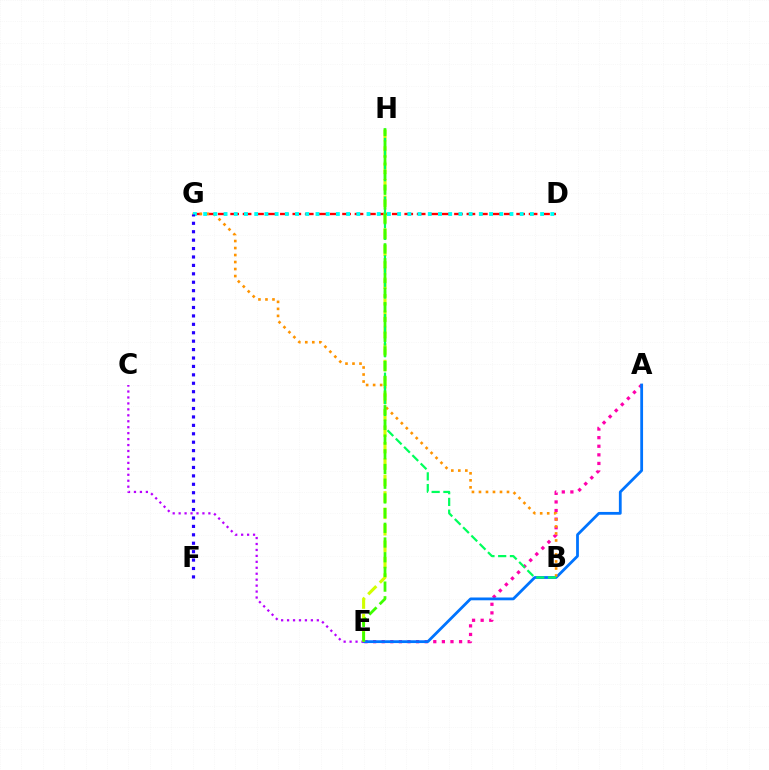{('A', 'E'): [{'color': '#ff00ac', 'line_style': 'dotted', 'thickness': 2.34}, {'color': '#0074ff', 'line_style': 'solid', 'thickness': 2.01}], ('D', 'G'): [{'color': '#ff0000', 'line_style': 'dashed', 'thickness': 1.69}, {'color': '#00fff6', 'line_style': 'dotted', 'thickness': 2.77}], ('C', 'E'): [{'color': '#b900ff', 'line_style': 'dotted', 'thickness': 1.62}], ('B', 'G'): [{'color': '#ff9400', 'line_style': 'dotted', 'thickness': 1.9}], ('E', 'H'): [{'color': '#d1ff00', 'line_style': 'dashed', 'thickness': 2.23}, {'color': '#3dff00', 'line_style': 'dashed', 'thickness': 2.0}], ('B', 'H'): [{'color': '#00ff5c', 'line_style': 'dashed', 'thickness': 1.59}], ('F', 'G'): [{'color': '#2500ff', 'line_style': 'dotted', 'thickness': 2.29}]}